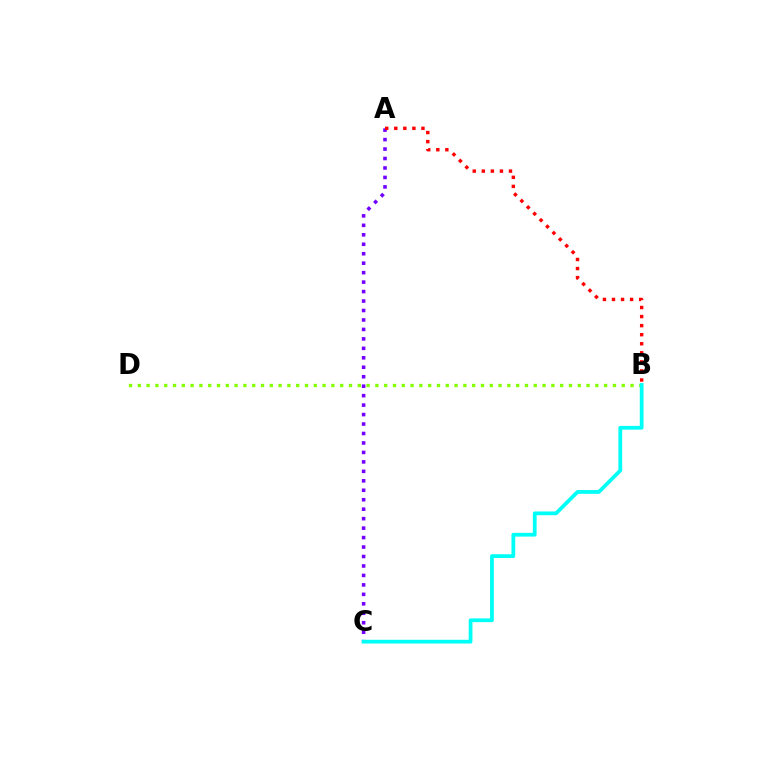{('B', 'D'): [{'color': '#84ff00', 'line_style': 'dotted', 'thickness': 2.39}], ('A', 'C'): [{'color': '#7200ff', 'line_style': 'dotted', 'thickness': 2.57}], ('A', 'B'): [{'color': '#ff0000', 'line_style': 'dotted', 'thickness': 2.46}], ('B', 'C'): [{'color': '#00fff6', 'line_style': 'solid', 'thickness': 2.71}]}